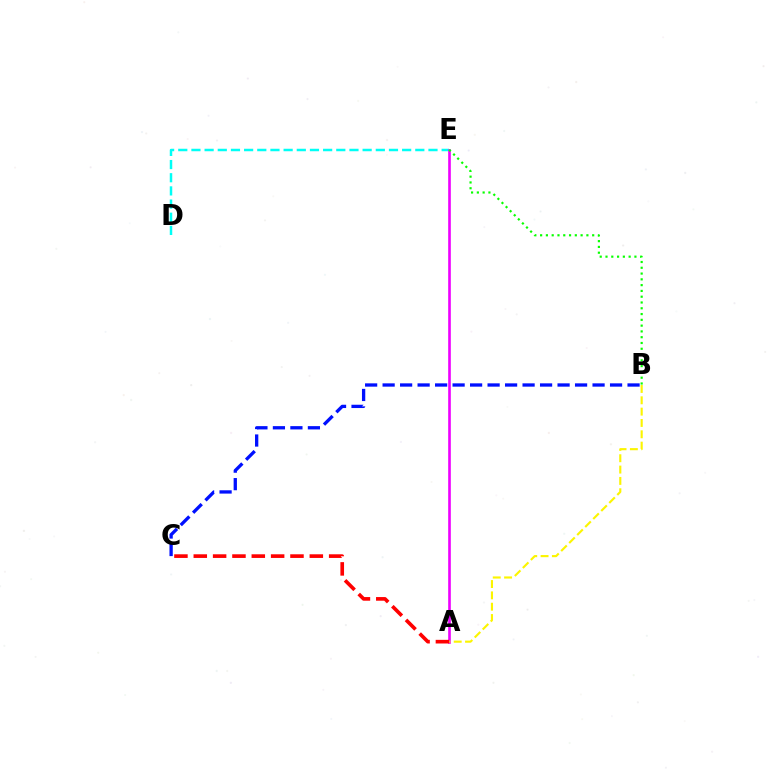{('D', 'E'): [{'color': '#00fff6', 'line_style': 'dashed', 'thickness': 1.79}], ('A', 'E'): [{'color': '#ee00ff', 'line_style': 'solid', 'thickness': 1.9}], ('A', 'B'): [{'color': '#fcf500', 'line_style': 'dashed', 'thickness': 1.54}], ('B', 'E'): [{'color': '#08ff00', 'line_style': 'dotted', 'thickness': 1.57}], ('B', 'C'): [{'color': '#0010ff', 'line_style': 'dashed', 'thickness': 2.38}], ('A', 'C'): [{'color': '#ff0000', 'line_style': 'dashed', 'thickness': 2.63}]}